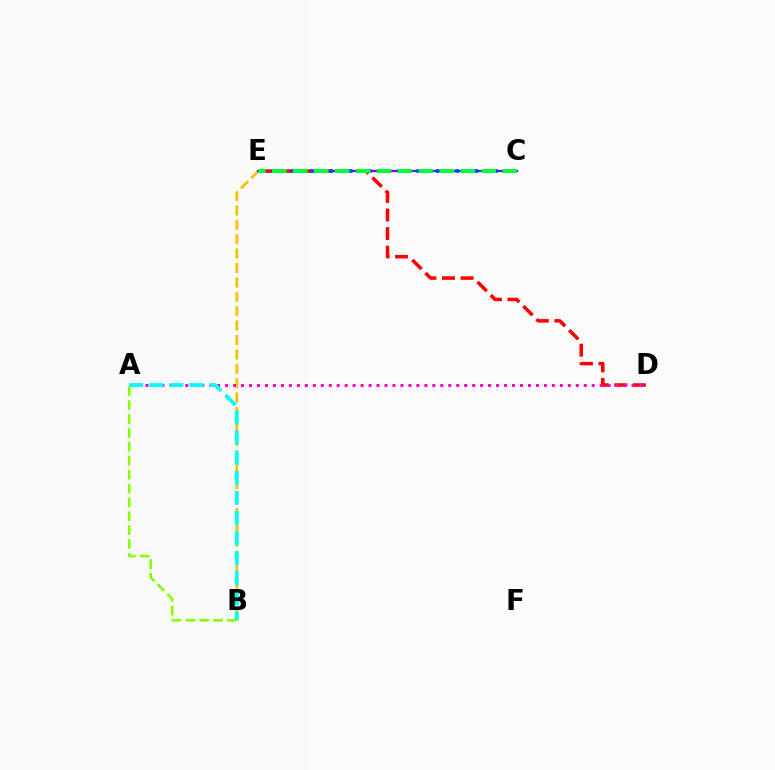{('B', 'E'): [{'color': '#ffbd00', 'line_style': 'dashed', 'thickness': 1.96}], ('C', 'E'): [{'color': '#7200ff', 'line_style': 'solid', 'thickness': 1.61}, {'color': '#004bff', 'line_style': 'dotted', 'thickness': 2.63}, {'color': '#00ff39', 'line_style': 'dashed', 'thickness': 2.85}], ('D', 'E'): [{'color': '#ff0000', 'line_style': 'dashed', 'thickness': 2.52}], ('A', 'D'): [{'color': '#ff00cf', 'line_style': 'dotted', 'thickness': 2.17}], ('A', 'B'): [{'color': '#00fff6', 'line_style': 'dashed', 'thickness': 2.73}, {'color': '#84ff00', 'line_style': 'dashed', 'thickness': 1.89}]}